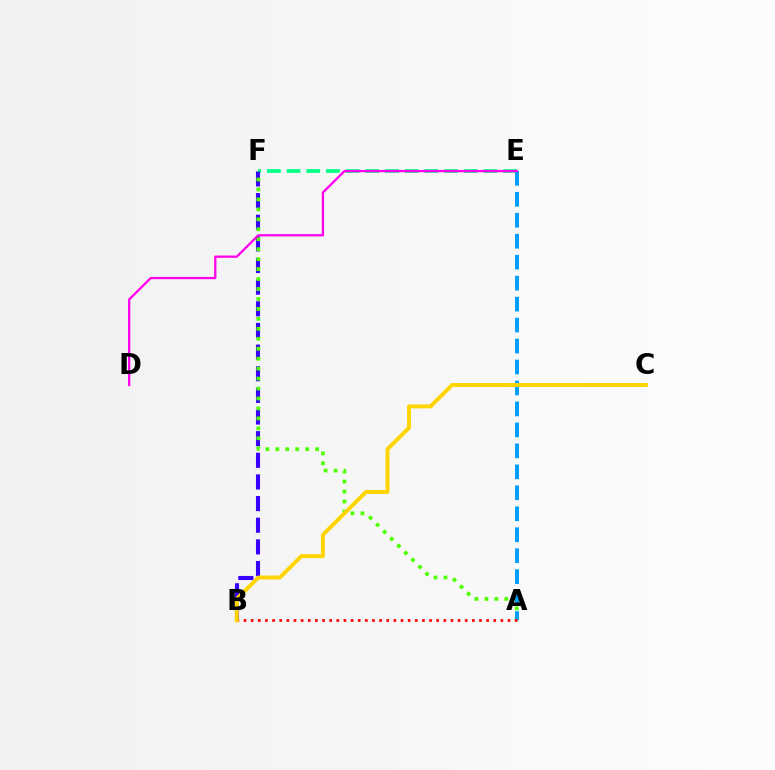{('E', 'F'): [{'color': '#00ff86', 'line_style': 'dashed', 'thickness': 2.67}], ('B', 'F'): [{'color': '#3700ff', 'line_style': 'dashed', 'thickness': 2.94}], ('A', 'F'): [{'color': '#4fff00', 'line_style': 'dotted', 'thickness': 2.7}], ('A', 'E'): [{'color': '#009eff', 'line_style': 'dashed', 'thickness': 2.85}], ('D', 'E'): [{'color': '#ff00ed', 'line_style': 'solid', 'thickness': 1.64}], ('A', 'B'): [{'color': '#ff0000', 'line_style': 'dotted', 'thickness': 1.94}], ('B', 'C'): [{'color': '#ffd500', 'line_style': 'solid', 'thickness': 2.83}]}